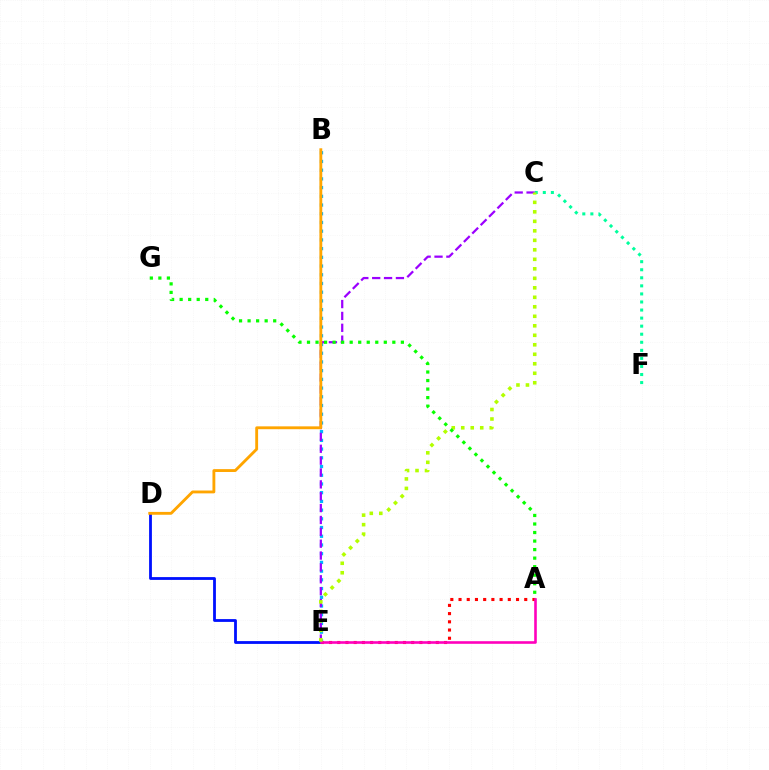{('C', 'F'): [{'color': '#00ff9d', 'line_style': 'dotted', 'thickness': 2.19}], ('D', 'E'): [{'color': '#0010ff', 'line_style': 'solid', 'thickness': 2.02}], ('B', 'E'): [{'color': '#00b5ff', 'line_style': 'dotted', 'thickness': 2.37}], ('C', 'E'): [{'color': '#9b00ff', 'line_style': 'dashed', 'thickness': 1.61}, {'color': '#b3ff00', 'line_style': 'dotted', 'thickness': 2.58}], ('A', 'E'): [{'color': '#ff0000', 'line_style': 'dotted', 'thickness': 2.23}, {'color': '#ff00bd', 'line_style': 'solid', 'thickness': 1.88}], ('B', 'D'): [{'color': '#ffa500', 'line_style': 'solid', 'thickness': 2.05}], ('A', 'G'): [{'color': '#08ff00', 'line_style': 'dotted', 'thickness': 2.32}]}